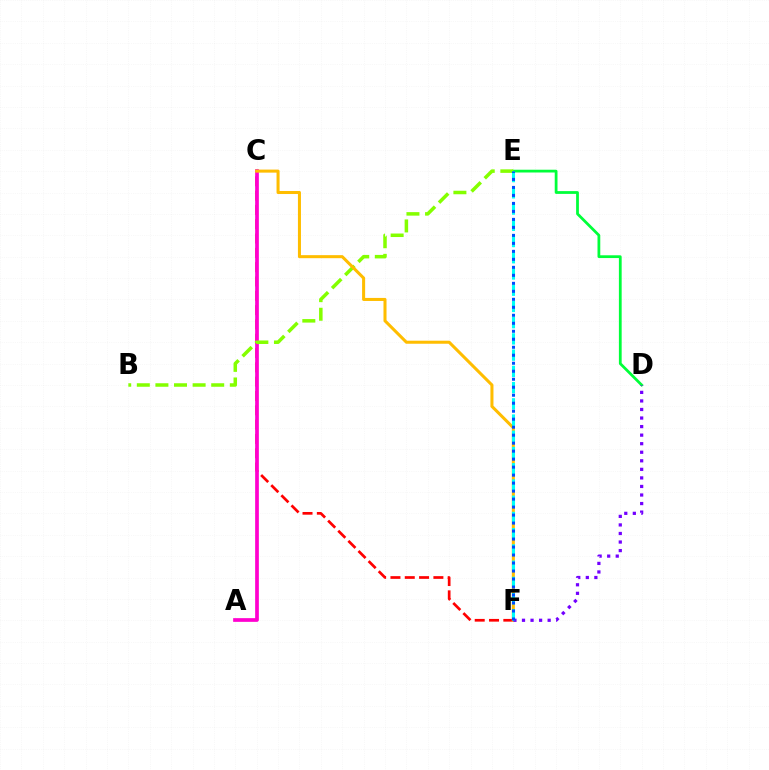{('C', 'F'): [{'color': '#ff0000', 'line_style': 'dashed', 'thickness': 1.94}, {'color': '#ffbd00', 'line_style': 'solid', 'thickness': 2.19}], ('A', 'C'): [{'color': '#ff00cf', 'line_style': 'solid', 'thickness': 2.67}], ('D', 'E'): [{'color': '#00ff39', 'line_style': 'solid', 'thickness': 2.0}], ('B', 'E'): [{'color': '#84ff00', 'line_style': 'dashed', 'thickness': 2.53}], ('D', 'F'): [{'color': '#7200ff', 'line_style': 'dotted', 'thickness': 2.32}], ('E', 'F'): [{'color': '#00fff6', 'line_style': 'dashed', 'thickness': 2.2}, {'color': '#004bff', 'line_style': 'dotted', 'thickness': 2.17}]}